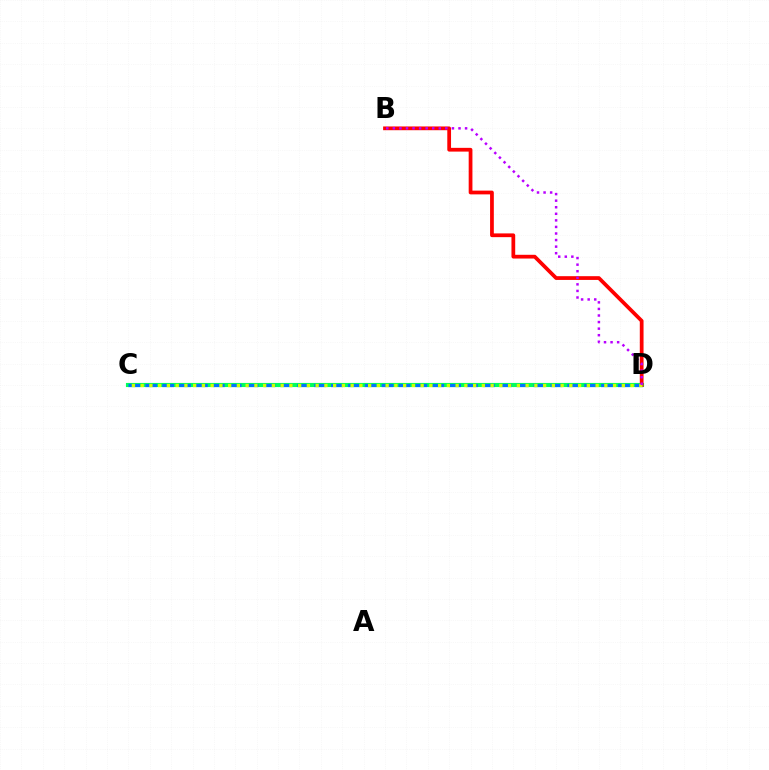{('C', 'D'): [{'color': '#00ff5c', 'line_style': 'solid', 'thickness': 2.97}, {'color': '#0074ff', 'line_style': 'dashed', 'thickness': 2.29}, {'color': '#d1ff00', 'line_style': 'dotted', 'thickness': 2.38}], ('B', 'D'): [{'color': '#ff0000', 'line_style': 'solid', 'thickness': 2.7}, {'color': '#b900ff', 'line_style': 'dotted', 'thickness': 1.78}]}